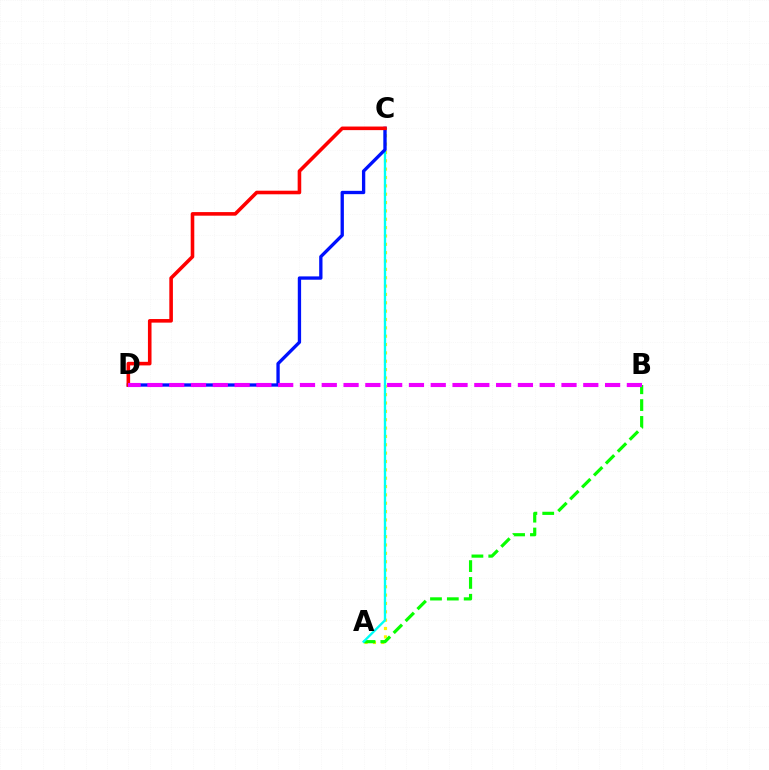{('A', 'C'): [{'color': '#fcf500', 'line_style': 'dotted', 'thickness': 2.27}, {'color': '#00fff6', 'line_style': 'solid', 'thickness': 1.69}], ('A', 'B'): [{'color': '#08ff00', 'line_style': 'dashed', 'thickness': 2.29}], ('C', 'D'): [{'color': '#0010ff', 'line_style': 'solid', 'thickness': 2.39}, {'color': '#ff0000', 'line_style': 'solid', 'thickness': 2.58}], ('B', 'D'): [{'color': '#ee00ff', 'line_style': 'dashed', 'thickness': 2.96}]}